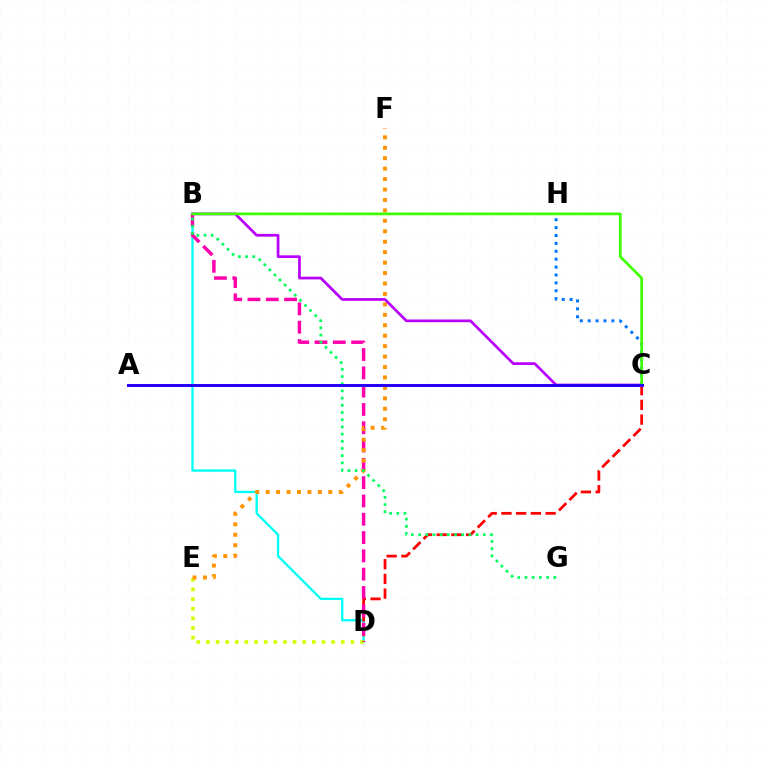{('C', 'H'): [{'color': '#0074ff', 'line_style': 'dotted', 'thickness': 2.14}], ('B', 'D'): [{'color': '#00fff6', 'line_style': 'solid', 'thickness': 1.68}, {'color': '#ff00ac', 'line_style': 'dashed', 'thickness': 2.49}], ('C', 'D'): [{'color': '#ff0000', 'line_style': 'dashed', 'thickness': 2.0}], ('D', 'E'): [{'color': '#d1ff00', 'line_style': 'dotted', 'thickness': 2.62}], ('E', 'F'): [{'color': '#ff9400', 'line_style': 'dotted', 'thickness': 2.84}], ('B', 'G'): [{'color': '#00ff5c', 'line_style': 'dotted', 'thickness': 1.95}], ('B', 'C'): [{'color': '#b900ff', 'line_style': 'solid', 'thickness': 1.96}, {'color': '#3dff00', 'line_style': 'solid', 'thickness': 1.95}], ('A', 'C'): [{'color': '#2500ff', 'line_style': 'solid', 'thickness': 2.14}]}